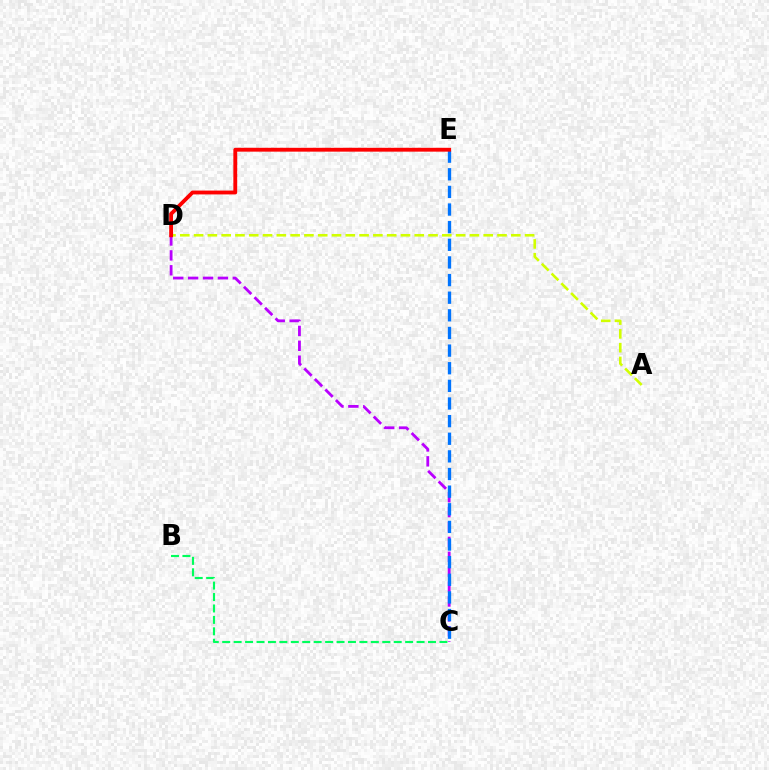{('A', 'D'): [{'color': '#d1ff00', 'line_style': 'dashed', 'thickness': 1.87}], ('C', 'D'): [{'color': '#b900ff', 'line_style': 'dashed', 'thickness': 2.02}], ('B', 'C'): [{'color': '#00ff5c', 'line_style': 'dashed', 'thickness': 1.55}], ('C', 'E'): [{'color': '#0074ff', 'line_style': 'dashed', 'thickness': 2.4}], ('D', 'E'): [{'color': '#ff0000', 'line_style': 'solid', 'thickness': 2.77}]}